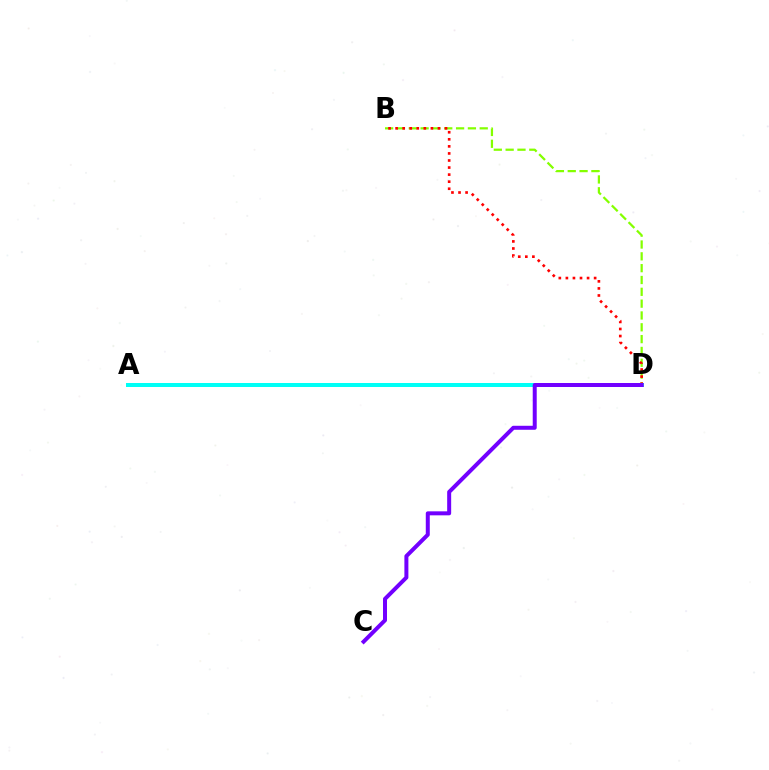{('A', 'D'): [{'color': '#00fff6', 'line_style': 'solid', 'thickness': 2.88}], ('B', 'D'): [{'color': '#84ff00', 'line_style': 'dashed', 'thickness': 1.61}, {'color': '#ff0000', 'line_style': 'dotted', 'thickness': 1.92}], ('C', 'D'): [{'color': '#7200ff', 'line_style': 'solid', 'thickness': 2.88}]}